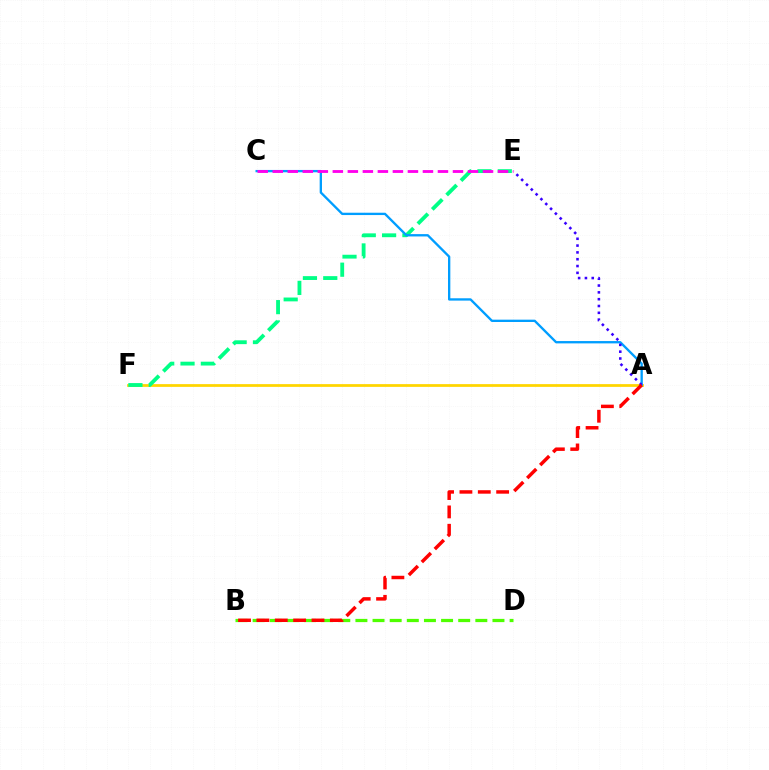{('A', 'F'): [{'color': '#ffd500', 'line_style': 'solid', 'thickness': 1.99}], ('E', 'F'): [{'color': '#00ff86', 'line_style': 'dashed', 'thickness': 2.76}], ('A', 'C'): [{'color': '#009eff', 'line_style': 'solid', 'thickness': 1.68}], ('A', 'E'): [{'color': '#3700ff', 'line_style': 'dotted', 'thickness': 1.85}], ('B', 'D'): [{'color': '#4fff00', 'line_style': 'dashed', 'thickness': 2.33}], ('A', 'B'): [{'color': '#ff0000', 'line_style': 'dashed', 'thickness': 2.49}], ('C', 'E'): [{'color': '#ff00ed', 'line_style': 'dashed', 'thickness': 2.04}]}